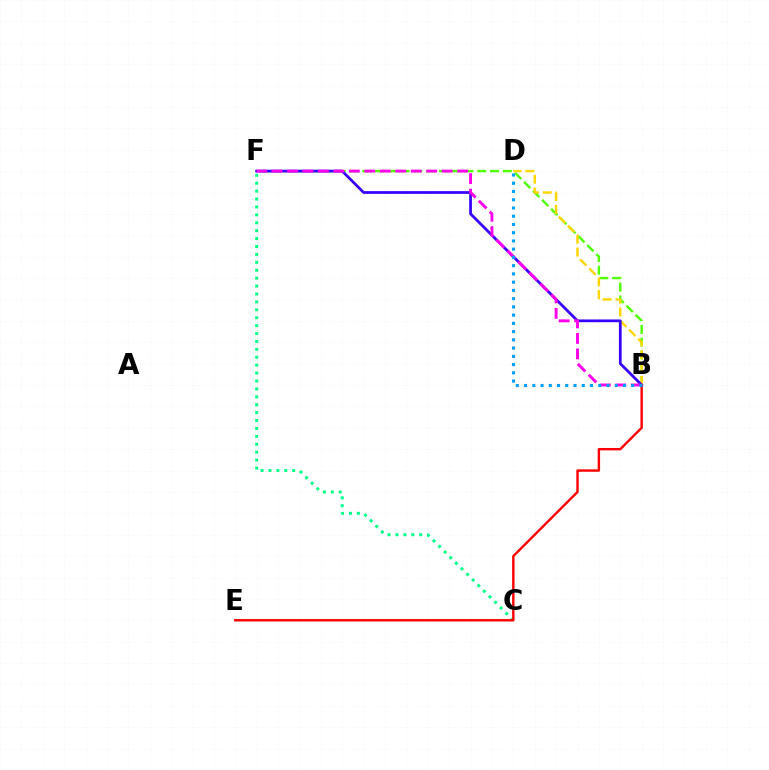{('C', 'F'): [{'color': '#00ff86', 'line_style': 'dotted', 'thickness': 2.15}], ('B', 'F'): [{'color': '#4fff00', 'line_style': 'dashed', 'thickness': 1.74}, {'color': '#3700ff', 'line_style': 'solid', 'thickness': 1.98}, {'color': '#ff00ed', 'line_style': 'dashed', 'thickness': 2.1}], ('B', 'D'): [{'color': '#ffd500', 'line_style': 'dashed', 'thickness': 1.75}, {'color': '#009eff', 'line_style': 'dotted', 'thickness': 2.24}], ('B', 'E'): [{'color': '#ff0000', 'line_style': 'solid', 'thickness': 1.73}]}